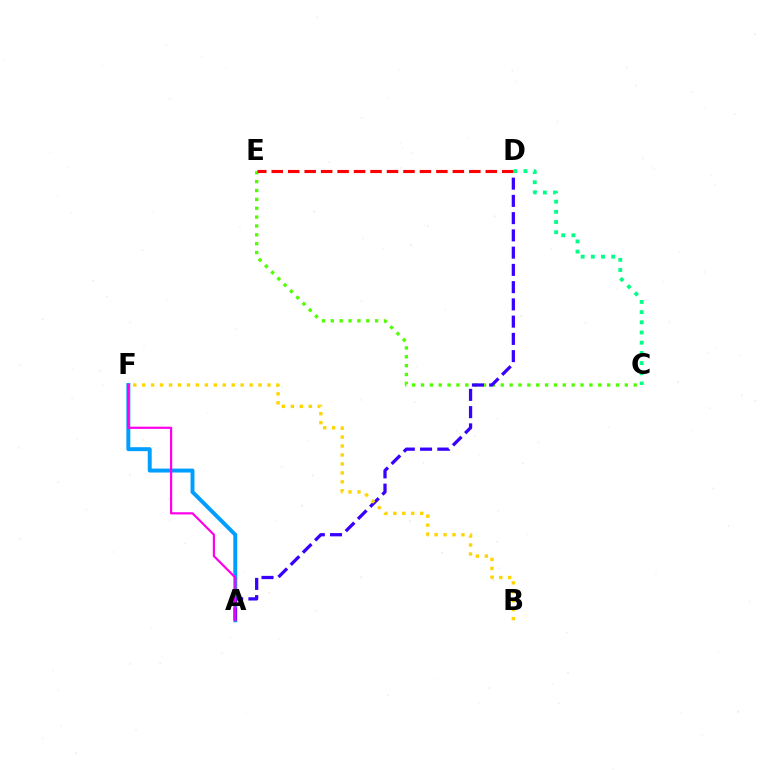{('A', 'F'): [{'color': '#009eff', 'line_style': 'solid', 'thickness': 2.84}, {'color': '#ff00ed', 'line_style': 'solid', 'thickness': 1.58}], ('C', 'E'): [{'color': '#4fff00', 'line_style': 'dotted', 'thickness': 2.41}], ('A', 'D'): [{'color': '#3700ff', 'line_style': 'dashed', 'thickness': 2.34}], ('D', 'E'): [{'color': '#ff0000', 'line_style': 'dashed', 'thickness': 2.24}], ('B', 'F'): [{'color': '#ffd500', 'line_style': 'dotted', 'thickness': 2.43}], ('C', 'D'): [{'color': '#00ff86', 'line_style': 'dotted', 'thickness': 2.77}]}